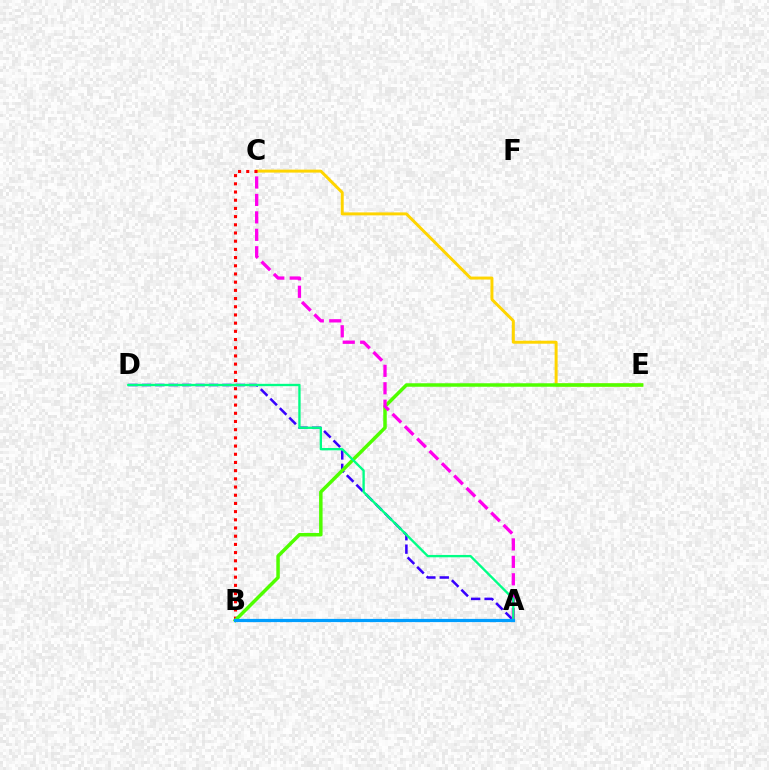{('A', 'D'): [{'color': '#3700ff', 'line_style': 'dashed', 'thickness': 1.82}, {'color': '#00ff86', 'line_style': 'solid', 'thickness': 1.69}], ('C', 'E'): [{'color': '#ffd500', 'line_style': 'solid', 'thickness': 2.14}], ('B', 'C'): [{'color': '#ff0000', 'line_style': 'dotted', 'thickness': 2.23}], ('B', 'E'): [{'color': '#4fff00', 'line_style': 'solid', 'thickness': 2.51}], ('A', 'C'): [{'color': '#ff00ed', 'line_style': 'dashed', 'thickness': 2.37}], ('A', 'B'): [{'color': '#009eff', 'line_style': 'solid', 'thickness': 2.32}]}